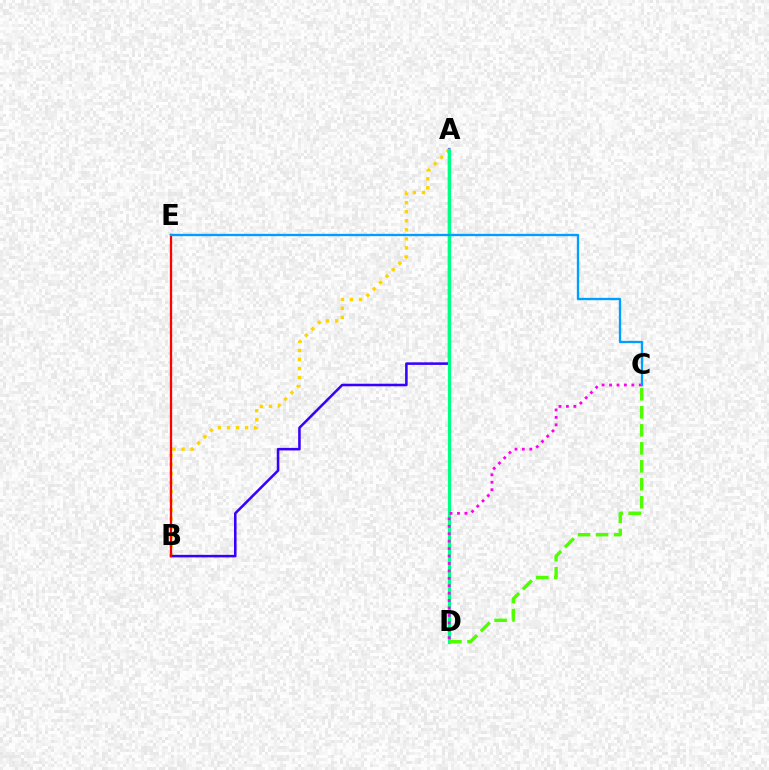{('A', 'B'): [{'color': '#ffd500', 'line_style': 'dotted', 'thickness': 2.46}, {'color': '#3700ff', 'line_style': 'solid', 'thickness': 1.84}], ('A', 'D'): [{'color': '#00ff86', 'line_style': 'solid', 'thickness': 2.29}], ('C', 'D'): [{'color': '#ff00ed', 'line_style': 'dotted', 'thickness': 2.02}, {'color': '#4fff00', 'line_style': 'dashed', 'thickness': 2.45}], ('B', 'E'): [{'color': '#ff0000', 'line_style': 'solid', 'thickness': 1.65}], ('C', 'E'): [{'color': '#009eff', 'line_style': 'solid', 'thickness': 1.67}]}